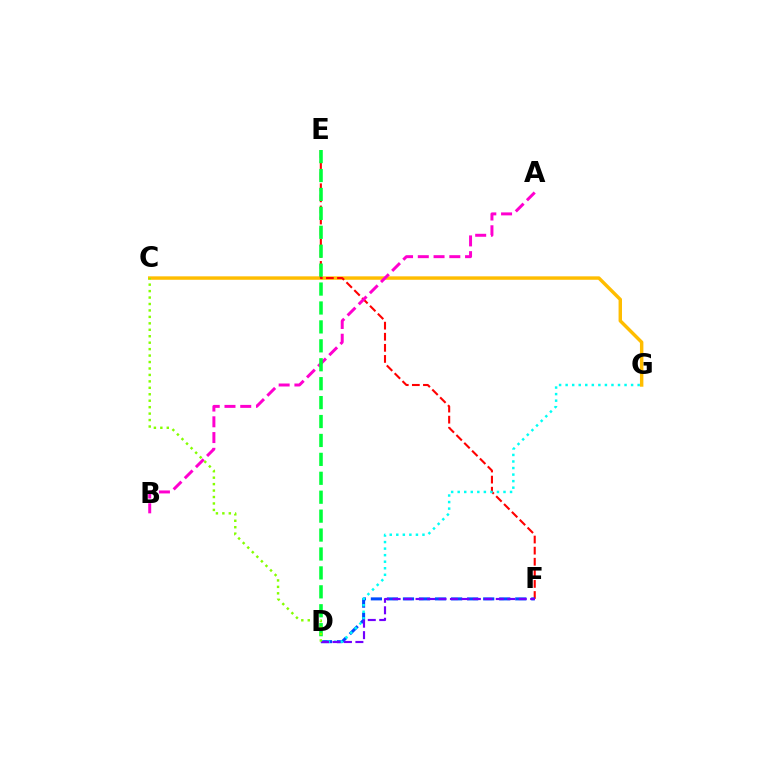{('C', 'G'): [{'color': '#ffbd00', 'line_style': 'solid', 'thickness': 2.47}], ('E', 'F'): [{'color': '#ff0000', 'line_style': 'dashed', 'thickness': 1.51}], ('D', 'F'): [{'color': '#004bff', 'line_style': 'dashed', 'thickness': 2.18}, {'color': '#7200ff', 'line_style': 'dashed', 'thickness': 1.56}], ('A', 'B'): [{'color': '#ff00cf', 'line_style': 'dashed', 'thickness': 2.14}], ('D', 'E'): [{'color': '#00ff39', 'line_style': 'dashed', 'thickness': 2.57}], ('D', 'G'): [{'color': '#00fff6', 'line_style': 'dotted', 'thickness': 1.78}], ('C', 'D'): [{'color': '#84ff00', 'line_style': 'dotted', 'thickness': 1.75}]}